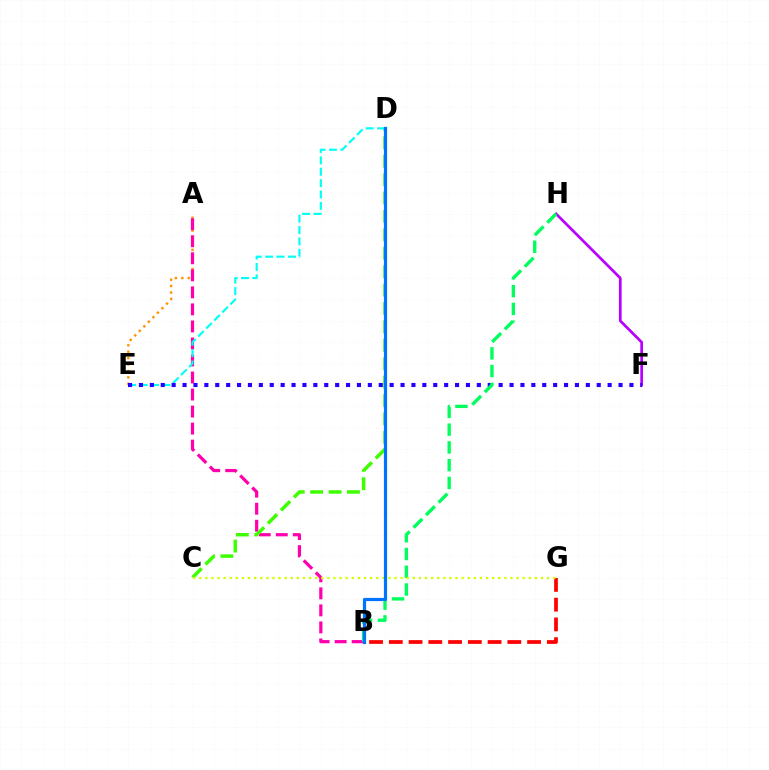{('A', 'E'): [{'color': '#ff9400', 'line_style': 'dotted', 'thickness': 1.74}], ('F', 'H'): [{'color': '#b900ff', 'line_style': 'solid', 'thickness': 1.95}], ('A', 'B'): [{'color': '#ff00ac', 'line_style': 'dashed', 'thickness': 2.31}], ('C', 'D'): [{'color': '#3dff00', 'line_style': 'dashed', 'thickness': 2.5}], ('B', 'G'): [{'color': '#ff0000', 'line_style': 'dashed', 'thickness': 2.68}], ('D', 'E'): [{'color': '#00fff6', 'line_style': 'dashed', 'thickness': 1.55}], ('E', 'F'): [{'color': '#2500ff', 'line_style': 'dotted', 'thickness': 2.96}], ('B', 'H'): [{'color': '#00ff5c', 'line_style': 'dashed', 'thickness': 2.41}], ('C', 'G'): [{'color': '#d1ff00', 'line_style': 'dotted', 'thickness': 1.66}], ('B', 'D'): [{'color': '#0074ff', 'line_style': 'solid', 'thickness': 2.3}]}